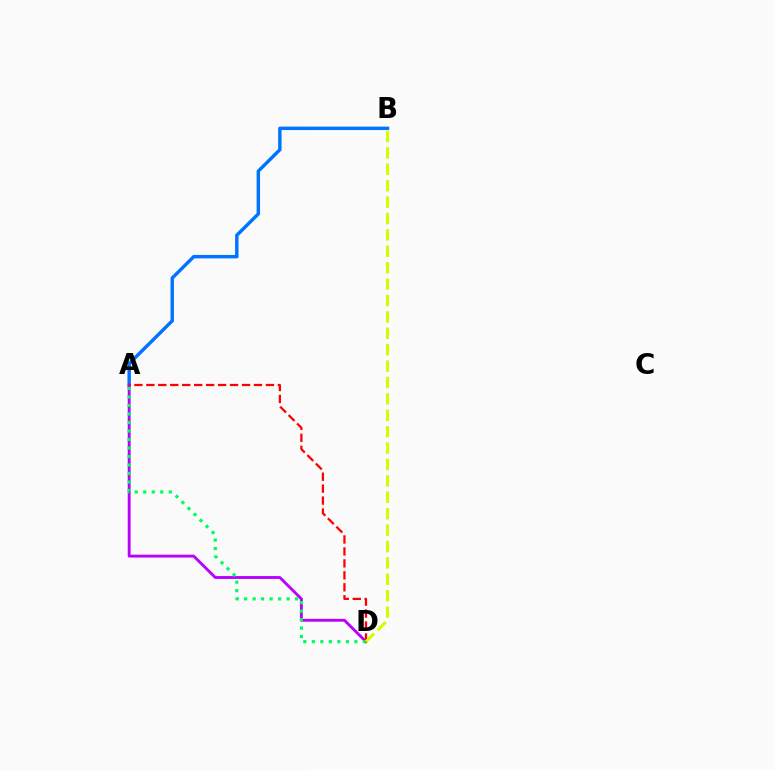{('A', 'B'): [{'color': '#0074ff', 'line_style': 'solid', 'thickness': 2.47}], ('A', 'D'): [{'color': '#b900ff', 'line_style': 'solid', 'thickness': 2.06}, {'color': '#00ff5c', 'line_style': 'dotted', 'thickness': 2.31}, {'color': '#ff0000', 'line_style': 'dashed', 'thickness': 1.62}], ('B', 'D'): [{'color': '#d1ff00', 'line_style': 'dashed', 'thickness': 2.23}]}